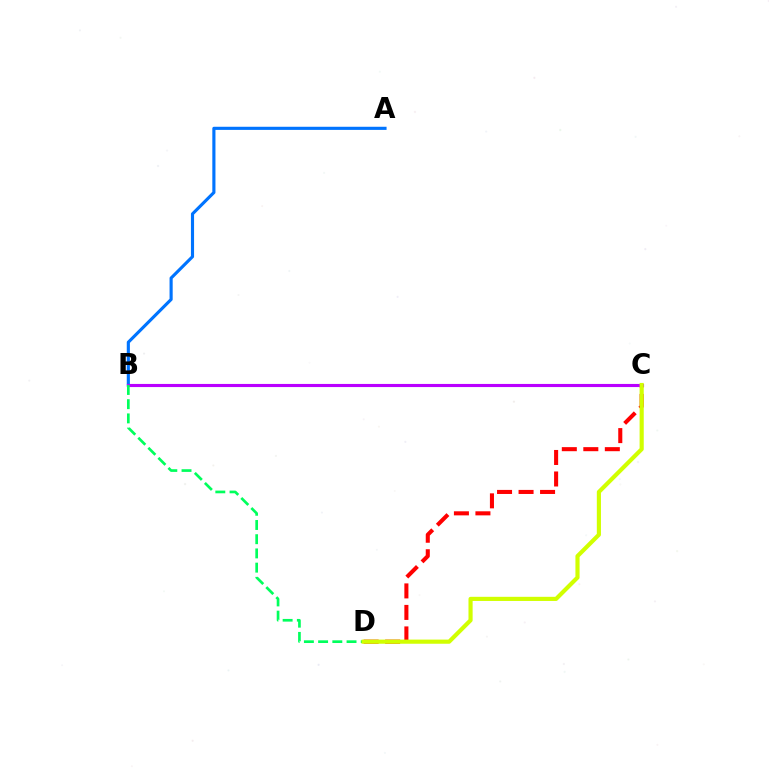{('C', 'D'): [{'color': '#ff0000', 'line_style': 'dashed', 'thickness': 2.92}, {'color': '#d1ff00', 'line_style': 'solid', 'thickness': 2.99}], ('A', 'B'): [{'color': '#0074ff', 'line_style': 'solid', 'thickness': 2.25}], ('B', 'C'): [{'color': '#b900ff', 'line_style': 'solid', 'thickness': 2.25}], ('B', 'D'): [{'color': '#00ff5c', 'line_style': 'dashed', 'thickness': 1.93}]}